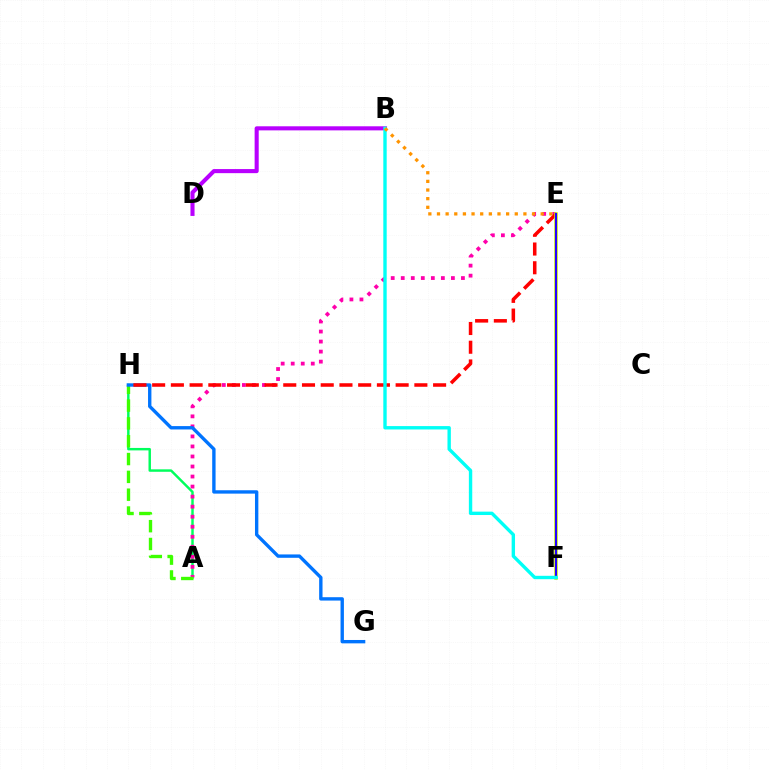{('A', 'H'): [{'color': '#00ff5c', 'line_style': 'solid', 'thickness': 1.76}, {'color': '#3dff00', 'line_style': 'dashed', 'thickness': 2.42}], ('A', 'E'): [{'color': '#ff00ac', 'line_style': 'dotted', 'thickness': 2.73}], ('G', 'H'): [{'color': '#0074ff', 'line_style': 'solid', 'thickness': 2.43}], ('E', 'H'): [{'color': '#ff0000', 'line_style': 'dashed', 'thickness': 2.54}], ('E', 'F'): [{'color': '#d1ff00', 'line_style': 'solid', 'thickness': 2.55}, {'color': '#2500ff', 'line_style': 'solid', 'thickness': 1.56}], ('B', 'D'): [{'color': '#b900ff', 'line_style': 'solid', 'thickness': 2.94}], ('B', 'F'): [{'color': '#00fff6', 'line_style': 'solid', 'thickness': 2.44}], ('B', 'E'): [{'color': '#ff9400', 'line_style': 'dotted', 'thickness': 2.35}]}